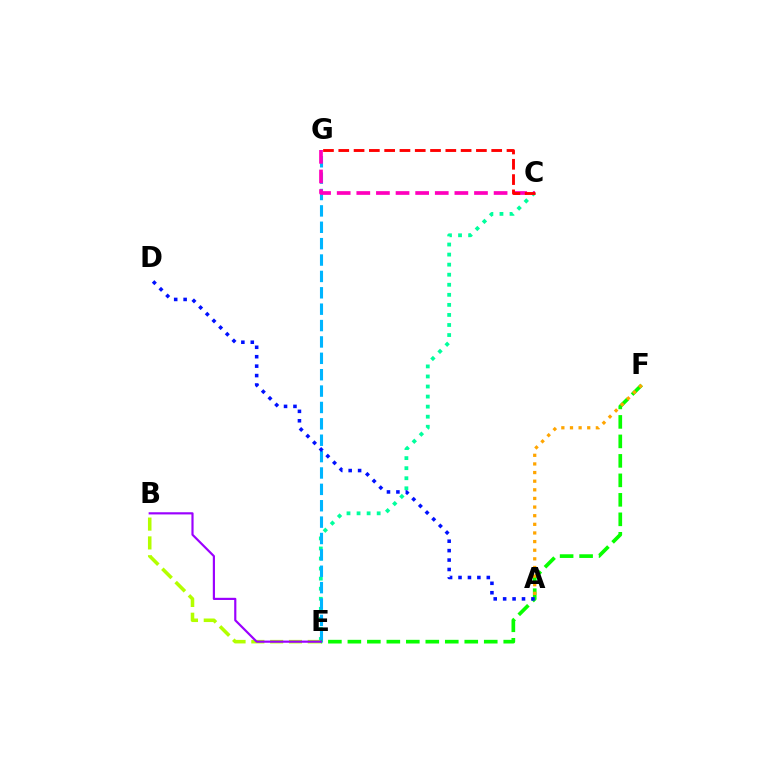{('C', 'E'): [{'color': '#00ff9d', 'line_style': 'dotted', 'thickness': 2.73}], ('B', 'E'): [{'color': '#b3ff00', 'line_style': 'dashed', 'thickness': 2.56}, {'color': '#9b00ff', 'line_style': 'solid', 'thickness': 1.57}], ('E', 'G'): [{'color': '#00b5ff', 'line_style': 'dashed', 'thickness': 2.23}], ('E', 'F'): [{'color': '#08ff00', 'line_style': 'dashed', 'thickness': 2.65}], ('C', 'G'): [{'color': '#ff00bd', 'line_style': 'dashed', 'thickness': 2.66}, {'color': '#ff0000', 'line_style': 'dashed', 'thickness': 2.08}], ('A', 'F'): [{'color': '#ffa500', 'line_style': 'dotted', 'thickness': 2.34}], ('A', 'D'): [{'color': '#0010ff', 'line_style': 'dotted', 'thickness': 2.56}]}